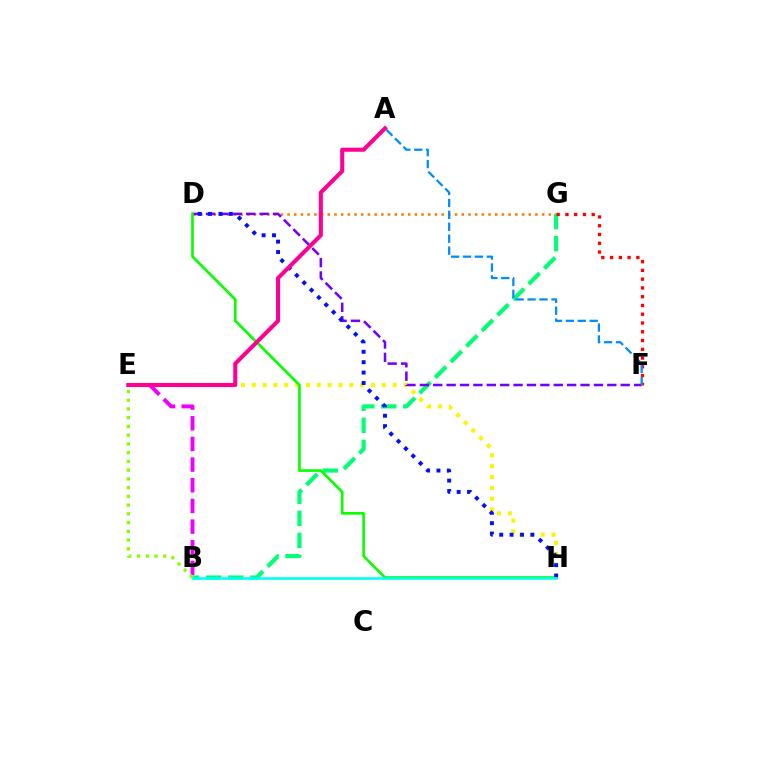{('D', 'G'): [{'color': '#ff7c00', 'line_style': 'dotted', 'thickness': 1.82}], ('B', 'G'): [{'color': '#00ff74', 'line_style': 'dashed', 'thickness': 2.99}], ('E', 'H'): [{'color': '#fcf500', 'line_style': 'dotted', 'thickness': 2.94}], ('B', 'E'): [{'color': '#ee00ff', 'line_style': 'dashed', 'thickness': 2.81}, {'color': '#84ff00', 'line_style': 'dotted', 'thickness': 2.38}], ('D', 'F'): [{'color': '#7200ff', 'line_style': 'dashed', 'thickness': 1.82}], ('F', 'G'): [{'color': '#ff0000', 'line_style': 'dotted', 'thickness': 2.38}], ('D', 'H'): [{'color': '#08ff00', 'line_style': 'solid', 'thickness': 1.91}, {'color': '#0010ff', 'line_style': 'dotted', 'thickness': 2.83}], ('B', 'H'): [{'color': '#00fff6', 'line_style': 'solid', 'thickness': 1.86}], ('A', 'F'): [{'color': '#008cff', 'line_style': 'dashed', 'thickness': 1.62}], ('A', 'E'): [{'color': '#ff0094', 'line_style': 'solid', 'thickness': 2.93}]}